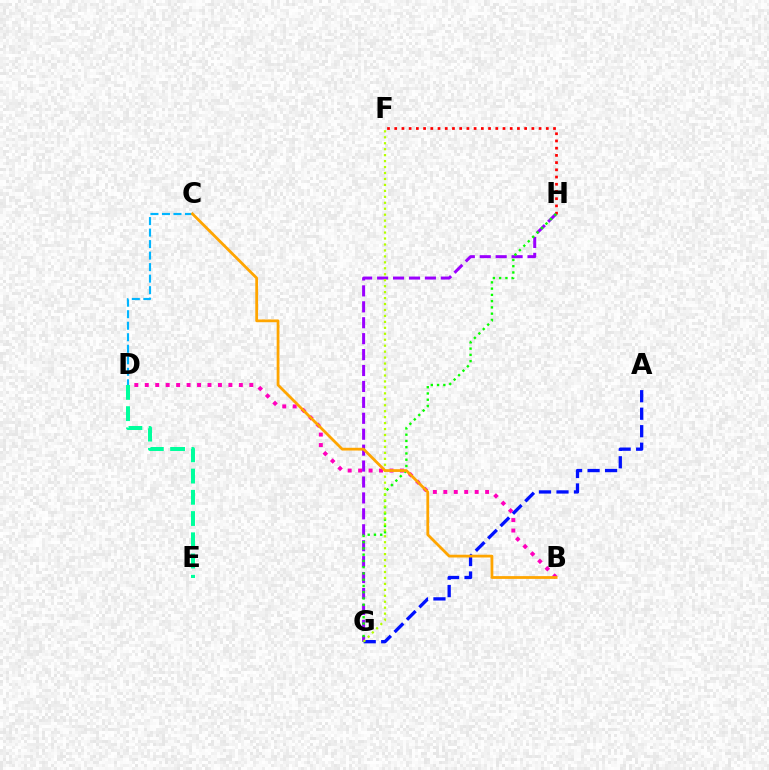{('C', 'D'): [{'color': '#00b5ff', 'line_style': 'dashed', 'thickness': 1.56}], ('B', 'D'): [{'color': '#ff00bd', 'line_style': 'dotted', 'thickness': 2.84}], ('F', 'H'): [{'color': '#ff0000', 'line_style': 'dotted', 'thickness': 1.96}], ('A', 'G'): [{'color': '#0010ff', 'line_style': 'dashed', 'thickness': 2.38}], ('G', 'H'): [{'color': '#9b00ff', 'line_style': 'dashed', 'thickness': 2.16}, {'color': '#08ff00', 'line_style': 'dotted', 'thickness': 1.7}], ('F', 'G'): [{'color': '#b3ff00', 'line_style': 'dotted', 'thickness': 1.62}], ('D', 'E'): [{'color': '#00ff9d', 'line_style': 'dashed', 'thickness': 2.88}], ('B', 'C'): [{'color': '#ffa500', 'line_style': 'solid', 'thickness': 2.0}]}